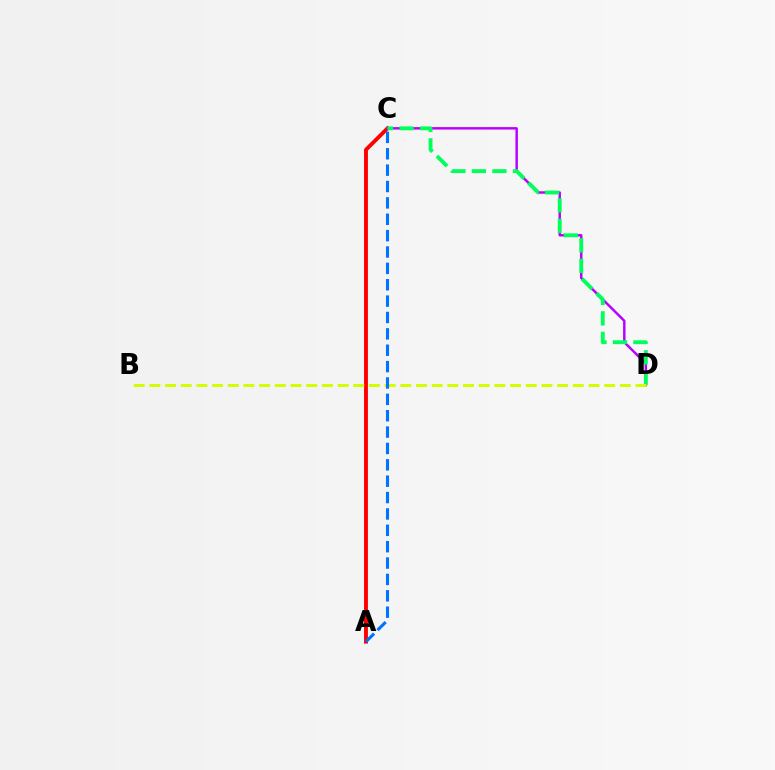{('A', 'C'): [{'color': '#ff0000', 'line_style': 'solid', 'thickness': 2.79}, {'color': '#0074ff', 'line_style': 'dashed', 'thickness': 2.22}], ('C', 'D'): [{'color': '#b900ff', 'line_style': 'solid', 'thickness': 1.77}, {'color': '#00ff5c', 'line_style': 'dashed', 'thickness': 2.79}], ('B', 'D'): [{'color': '#d1ff00', 'line_style': 'dashed', 'thickness': 2.13}]}